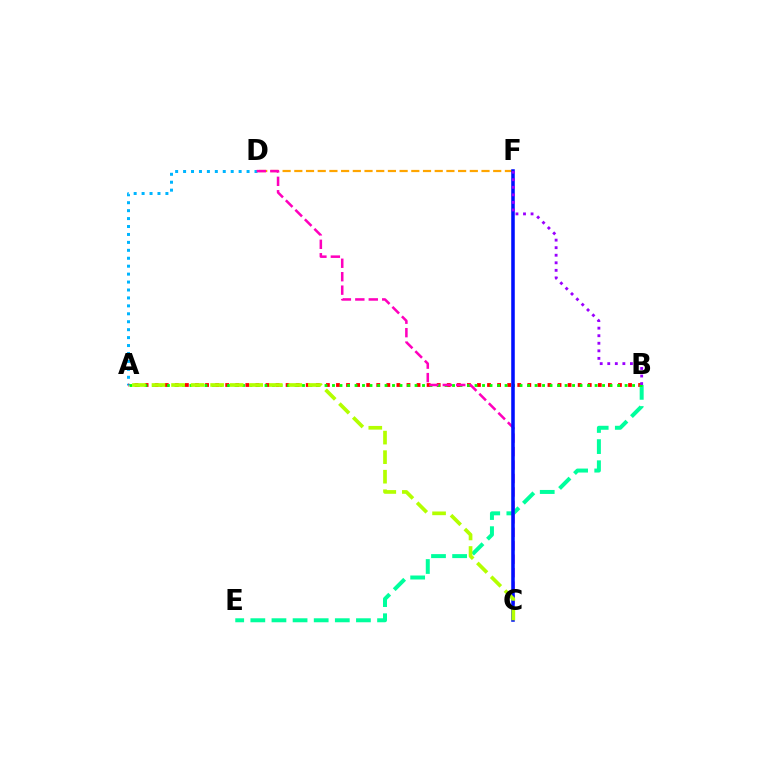{('A', 'D'): [{'color': '#00b5ff', 'line_style': 'dotted', 'thickness': 2.16}], ('A', 'B'): [{'color': '#ff0000', 'line_style': 'dotted', 'thickness': 2.74}, {'color': '#08ff00', 'line_style': 'dotted', 'thickness': 2.04}], ('B', 'E'): [{'color': '#00ff9d', 'line_style': 'dashed', 'thickness': 2.87}], ('D', 'F'): [{'color': '#ffa500', 'line_style': 'dashed', 'thickness': 1.59}], ('C', 'D'): [{'color': '#ff00bd', 'line_style': 'dashed', 'thickness': 1.83}], ('C', 'F'): [{'color': '#0010ff', 'line_style': 'solid', 'thickness': 2.55}], ('B', 'F'): [{'color': '#9b00ff', 'line_style': 'dotted', 'thickness': 2.05}], ('A', 'C'): [{'color': '#b3ff00', 'line_style': 'dashed', 'thickness': 2.65}]}